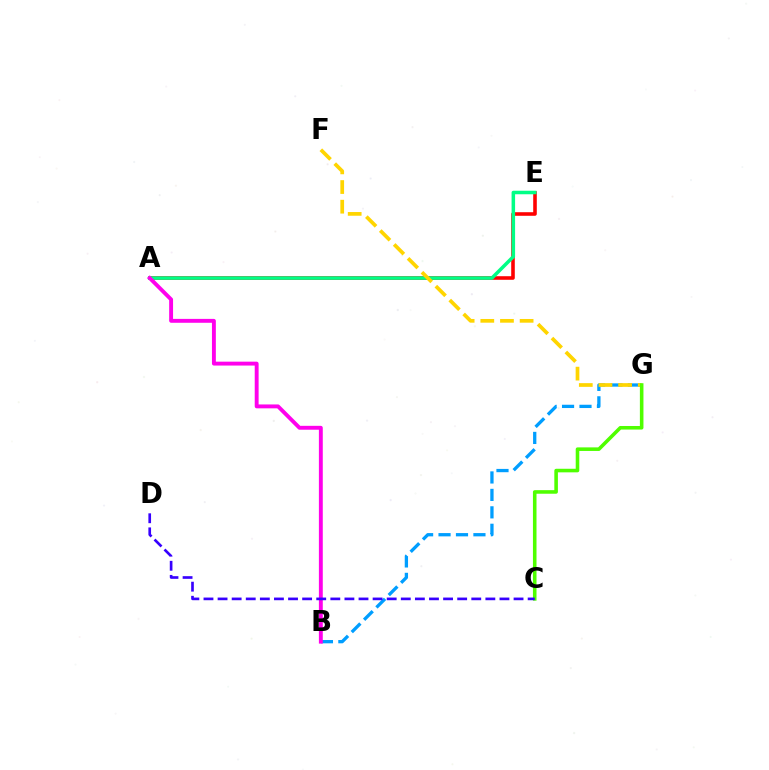{('B', 'G'): [{'color': '#009eff', 'line_style': 'dashed', 'thickness': 2.37}], ('A', 'E'): [{'color': '#ff0000', 'line_style': 'solid', 'thickness': 2.58}, {'color': '#00ff86', 'line_style': 'solid', 'thickness': 2.54}], ('F', 'G'): [{'color': '#ffd500', 'line_style': 'dashed', 'thickness': 2.67}], ('C', 'G'): [{'color': '#4fff00', 'line_style': 'solid', 'thickness': 2.57}], ('A', 'B'): [{'color': '#ff00ed', 'line_style': 'solid', 'thickness': 2.8}], ('C', 'D'): [{'color': '#3700ff', 'line_style': 'dashed', 'thickness': 1.91}]}